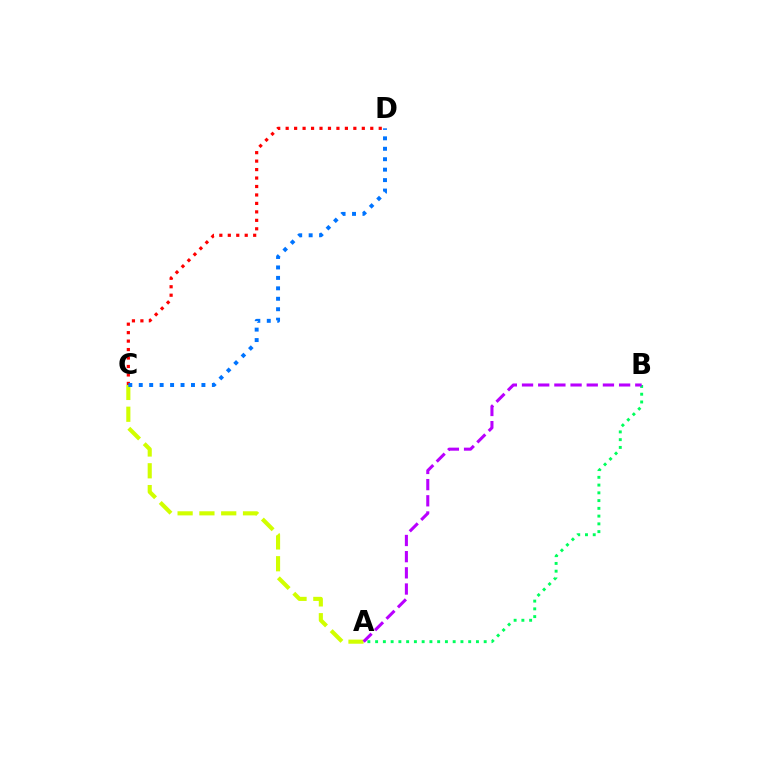{('A', 'C'): [{'color': '#d1ff00', 'line_style': 'dashed', 'thickness': 2.96}], ('C', 'D'): [{'color': '#ff0000', 'line_style': 'dotted', 'thickness': 2.3}, {'color': '#0074ff', 'line_style': 'dotted', 'thickness': 2.84}], ('A', 'B'): [{'color': '#00ff5c', 'line_style': 'dotted', 'thickness': 2.11}, {'color': '#b900ff', 'line_style': 'dashed', 'thickness': 2.2}]}